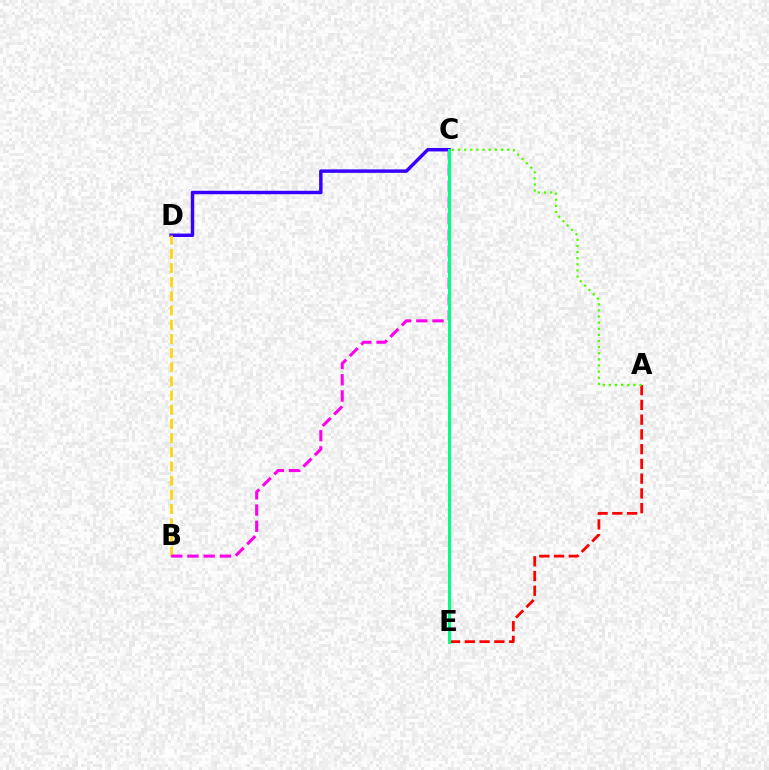{('C', 'E'): [{'color': '#009eff', 'line_style': 'dotted', 'thickness': 1.82}, {'color': '#00ff86', 'line_style': 'solid', 'thickness': 2.16}], ('C', 'D'): [{'color': '#3700ff', 'line_style': 'solid', 'thickness': 2.48}], ('A', 'E'): [{'color': '#ff0000', 'line_style': 'dashed', 'thickness': 2.0}], ('B', 'D'): [{'color': '#ffd500', 'line_style': 'dashed', 'thickness': 1.93}], ('A', 'C'): [{'color': '#4fff00', 'line_style': 'dotted', 'thickness': 1.66}], ('B', 'C'): [{'color': '#ff00ed', 'line_style': 'dashed', 'thickness': 2.2}]}